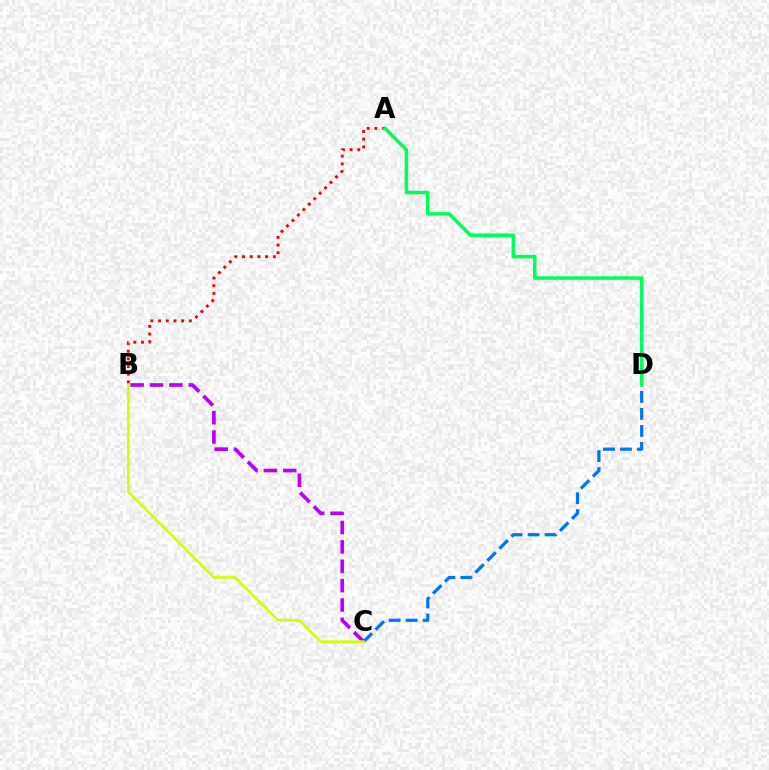{('A', 'B'): [{'color': '#ff0000', 'line_style': 'dotted', 'thickness': 2.09}], ('C', 'D'): [{'color': '#0074ff', 'line_style': 'dashed', 'thickness': 2.31}], ('A', 'D'): [{'color': '#00ff5c', 'line_style': 'solid', 'thickness': 2.54}], ('B', 'C'): [{'color': '#b900ff', 'line_style': 'dashed', 'thickness': 2.63}, {'color': '#d1ff00', 'line_style': 'solid', 'thickness': 1.88}]}